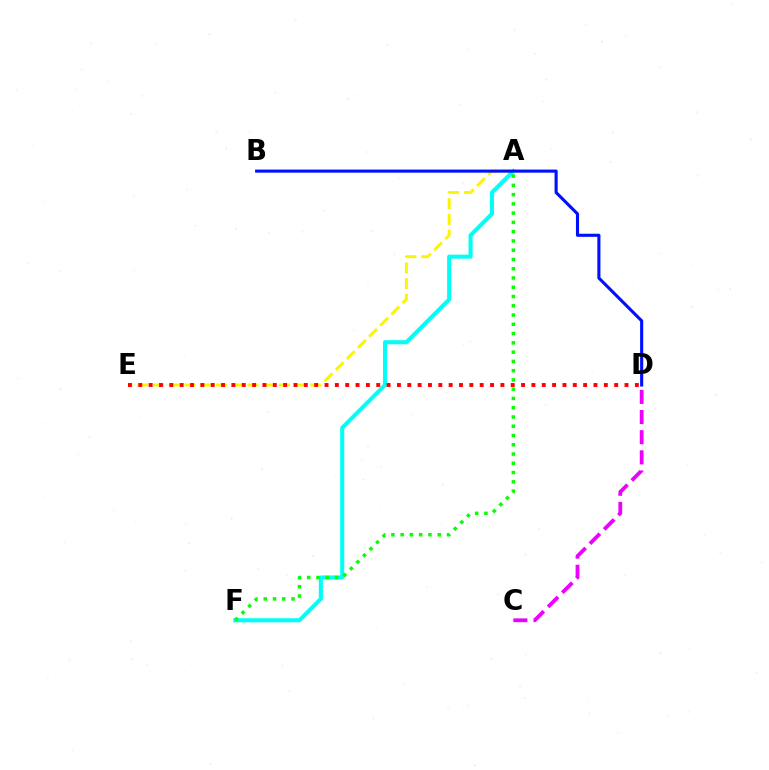{('A', 'E'): [{'color': '#fcf500', 'line_style': 'dashed', 'thickness': 2.14}], ('A', 'F'): [{'color': '#00fff6', 'line_style': 'solid', 'thickness': 2.93}, {'color': '#08ff00', 'line_style': 'dotted', 'thickness': 2.52}], ('D', 'E'): [{'color': '#ff0000', 'line_style': 'dotted', 'thickness': 2.81}], ('C', 'D'): [{'color': '#ee00ff', 'line_style': 'dashed', 'thickness': 2.74}], ('B', 'D'): [{'color': '#0010ff', 'line_style': 'solid', 'thickness': 2.23}]}